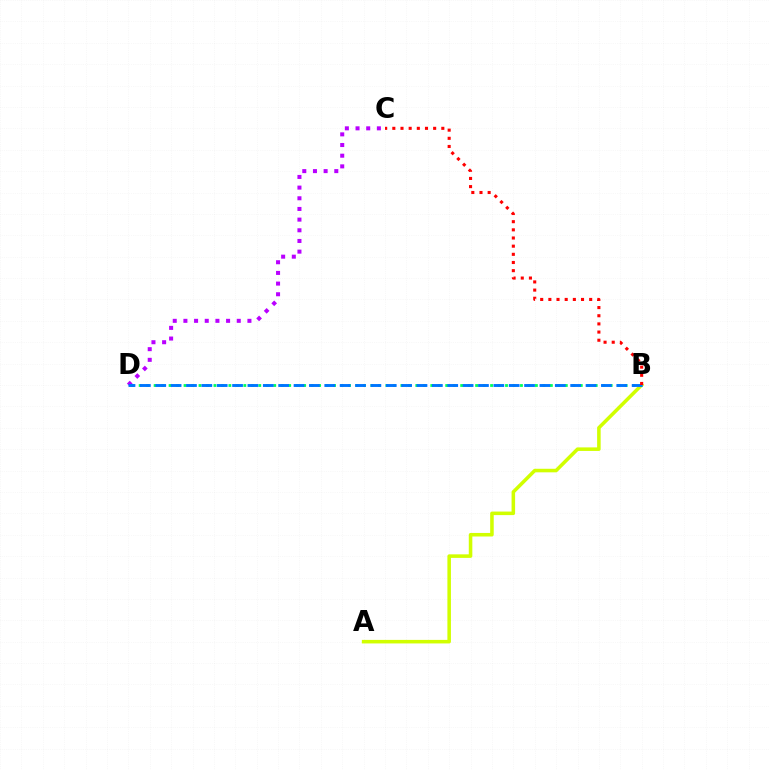{('C', 'D'): [{'color': '#b900ff', 'line_style': 'dotted', 'thickness': 2.9}], ('A', 'B'): [{'color': '#d1ff00', 'line_style': 'solid', 'thickness': 2.55}], ('B', 'D'): [{'color': '#00ff5c', 'line_style': 'dotted', 'thickness': 2.03}, {'color': '#0074ff', 'line_style': 'dashed', 'thickness': 2.09}], ('B', 'C'): [{'color': '#ff0000', 'line_style': 'dotted', 'thickness': 2.22}]}